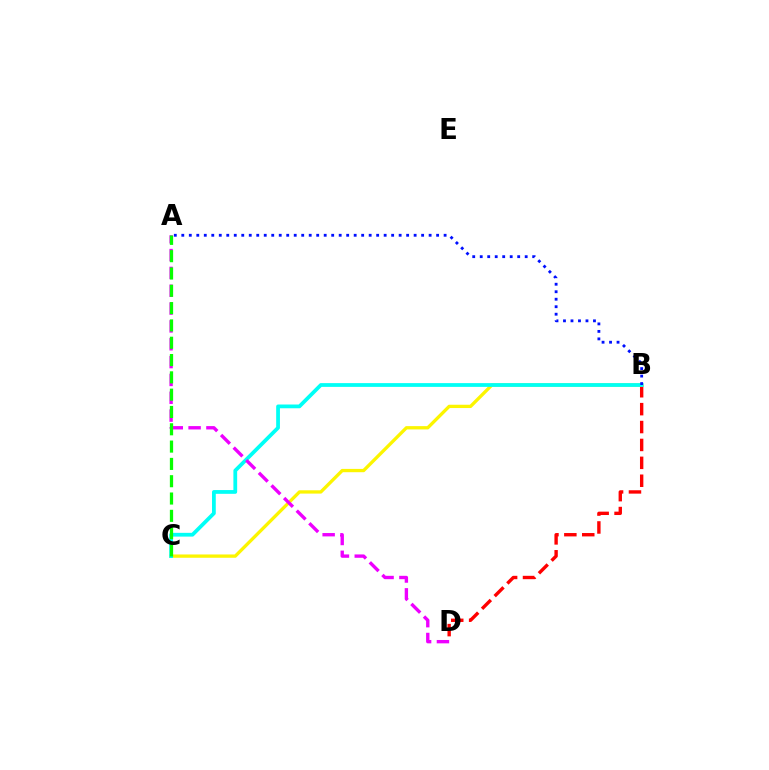{('B', 'D'): [{'color': '#ff0000', 'line_style': 'dashed', 'thickness': 2.43}], ('B', 'C'): [{'color': '#fcf500', 'line_style': 'solid', 'thickness': 2.38}, {'color': '#00fff6', 'line_style': 'solid', 'thickness': 2.71}], ('A', 'D'): [{'color': '#ee00ff', 'line_style': 'dashed', 'thickness': 2.42}], ('A', 'B'): [{'color': '#0010ff', 'line_style': 'dotted', 'thickness': 2.04}], ('A', 'C'): [{'color': '#08ff00', 'line_style': 'dashed', 'thickness': 2.35}]}